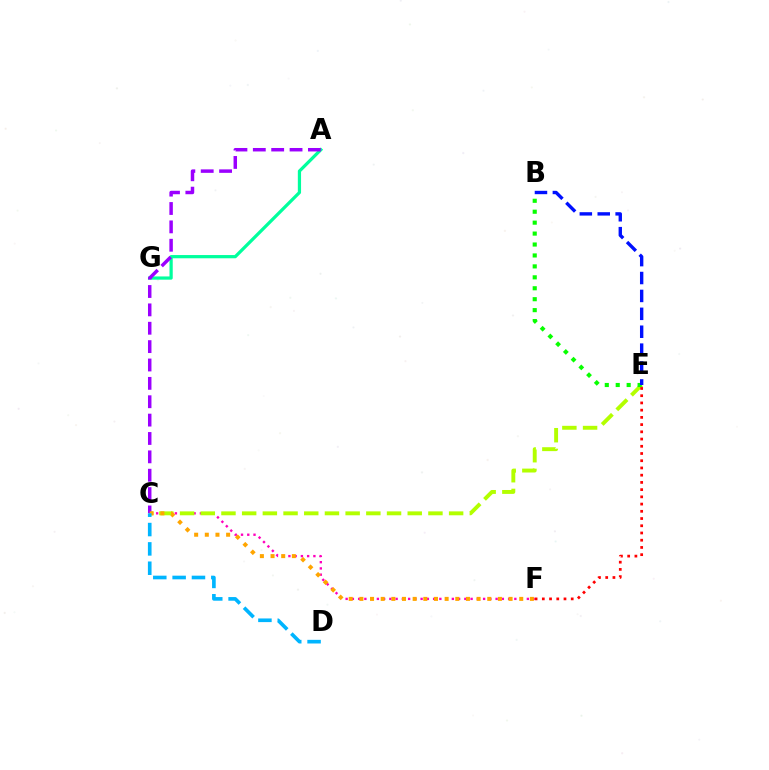{('C', 'F'): [{'color': '#ff00bd', 'line_style': 'dotted', 'thickness': 1.7}, {'color': '#ffa500', 'line_style': 'dotted', 'thickness': 2.9}], ('C', 'E'): [{'color': '#b3ff00', 'line_style': 'dashed', 'thickness': 2.81}], ('B', 'E'): [{'color': '#08ff00', 'line_style': 'dotted', 'thickness': 2.97}, {'color': '#0010ff', 'line_style': 'dashed', 'thickness': 2.43}], ('E', 'F'): [{'color': '#ff0000', 'line_style': 'dotted', 'thickness': 1.96}], ('A', 'G'): [{'color': '#00ff9d', 'line_style': 'solid', 'thickness': 2.33}], ('A', 'C'): [{'color': '#9b00ff', 'line_style': 'dashed', 'thickness': 2.5}], ('C', 'D'): [{'color': '#00b5ff', 'line_style': 'dashed', 'thickness': 2.63}]}